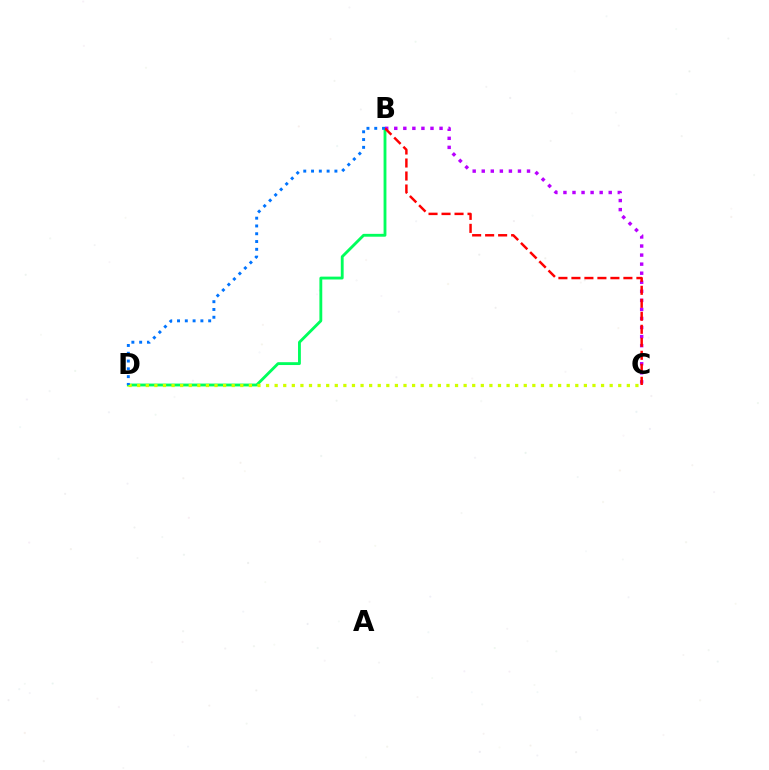{('B', 'D'): [{'color': '#00ff5c', 'line_style': 'solid', 'thickness': 2.05}, {'color': '#0074ff', 'line_style': 'dotted', 'thickness': 2.12}], ('B', 'C'): [{'color': '#b900ff', 'line_style': 'dotted', 'thickness': 2.46}, {'color': '#ff0000', 'line_style': 'dashed', 'thickness': 1.77}], ('C', 'D'): [{'color': '#d1ff00', 'line_style': 'dotted', 'thickness': 2.33}]}